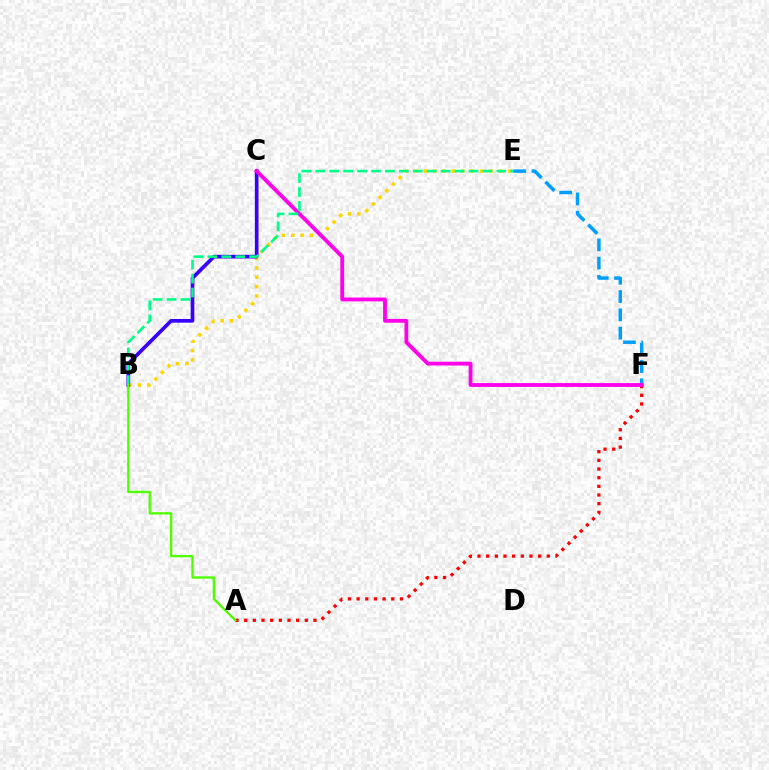{('B', 'E'): [{'color': '#ffd500', 'line_style': 'dotted', 'thickness': 2.54}, {'color': '#00ff86', 'line_style': 'dashed', 'thickness': 1.89}], ('E', 'F'): [{'color': '#009eff', 'line_style': 'dashed', 'thickness': 2.48}], ('A', 'F'): [{'color': '#ff0000', 'line_style': 'dotted', 'thickness': 2.35}], ('B', 'C'): [{'color': '#3700ff', 'line_style': 'solid', 'thickness': 2.64}], ('C', 'F'): [{'color': '#ff00ed', 'line_style': 'solid', 'thickness': 2.76}], ('A', 'B'): [{'color': '#4fff00', 'line_style': 'solid', 'thickness': 1.68}]}